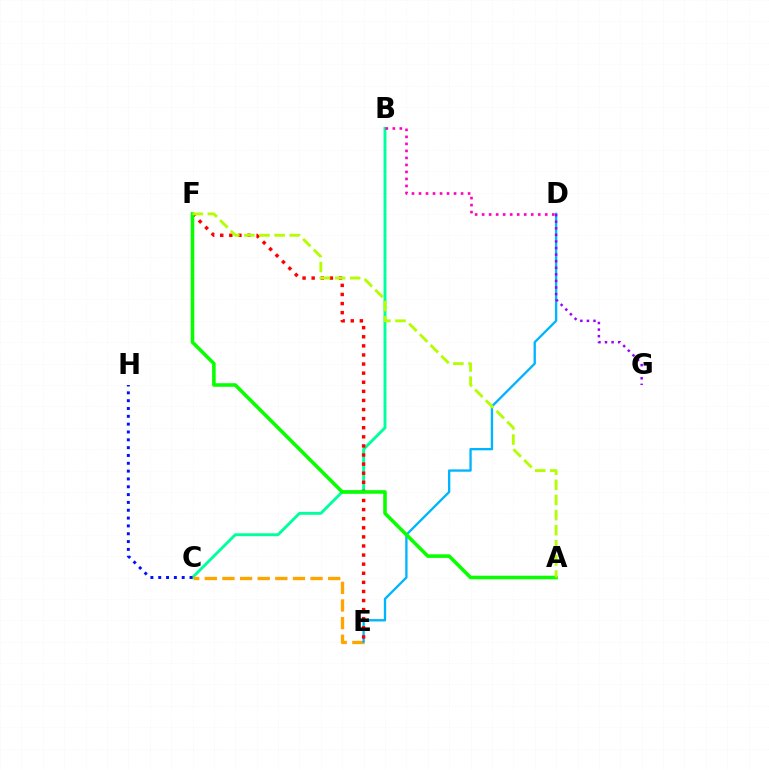{('B', 'C'): [{'color': '#00ff9d', 'line_style': 'solid', 'thickness': 2.09}], ('C', 'E'): [{'color': '#ffa500', 'line_style': 'dashed', 'thickness': 2.39}], ('D', 'E'): [{'color': '#00b5ff', 'line_style': 'solid', 'thickness': 1.68}], ('B', 'D'): [{'color': '#ff00bd', 'line_style': 'dotted', 'thickness': 1.91}], ('E', 'F'): [{'color': '#ff0000', 'line_style': 'dotted', 'thickness': 2.47}], ('D', 'G'): [{'color': '#9b00ff', 'line_style': 'dotted', 'thickness': 1.79}], ('A', 'F'): [{'color': '#08ff00', 'line_style': 'solid', 'thickness': 2.56}, {'color': '#b3ff00', 'line_style': 'dashed', 'thickness': 2.05}], ('C', 'H'): [{'color': '#0010ff', 'line_style': 'dotted', 'thickness': 2.13}]}